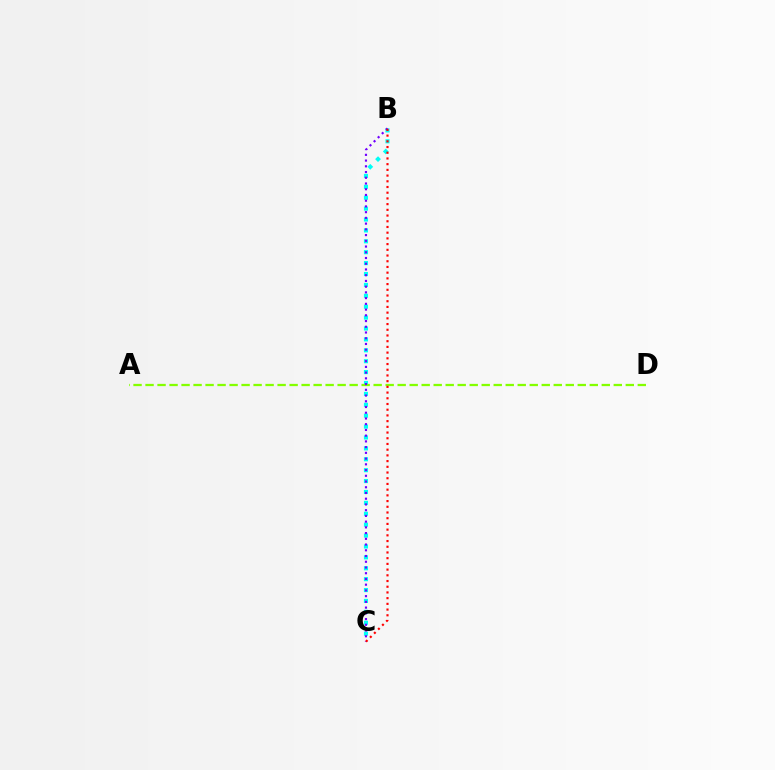{('B', 'C'): [{'color': '#00fff6', 'line_style': 'dotted', 'thickness': 2.96}, {'color': '#7200ff', 'line_style': 'dotted', 'thickness': 1.56}, {'color': '#ff0000', 'line_style': 'dotted', 'thickness': 1.55}], ('A', 'D'): [{'color': '#84ff00', 'line_style': 'dashed', 'thickness': 1.63}]}